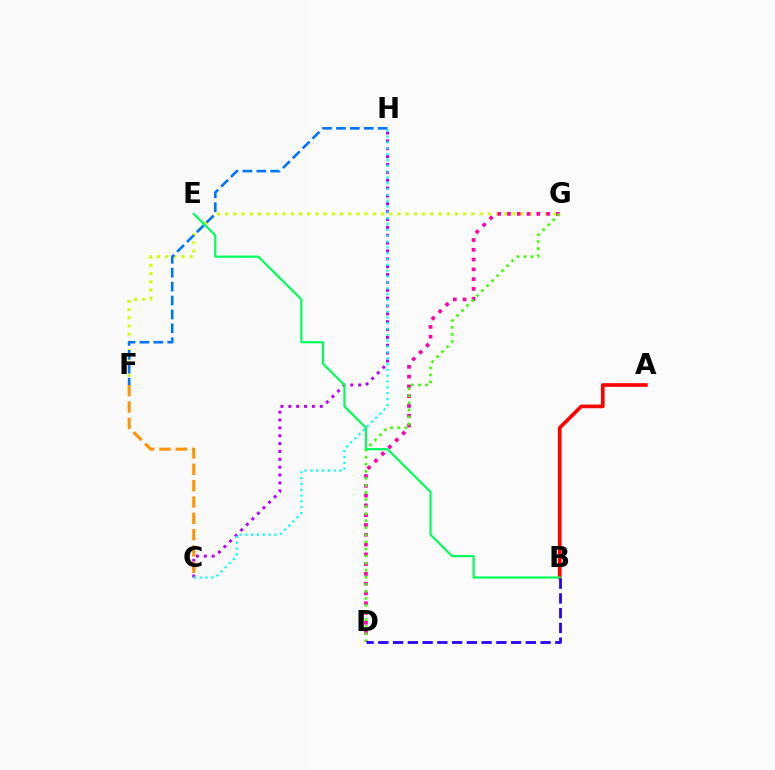{('F', 'G'): [{'color': '#d1ff00', 'line_style': 'dotted', 'thickness': 2.23}], ('F', 'H'): [{'color': '#0074ff', 'line_style': 'dashed', 'thickness': 1.89}], ('C', 'H'): [{'color': '#b900ff', 'line_style': 'dotted', 'thickness': 2.14}, {'color': '#00fff6', 'line_style': 'dotted', 'thickness': 1.58}], ('D', 'G'): [{'color': '#ff00ac', 'line_style': 'dotted', 'thickness': 2.66}, {'color': '#3dff00', 'line_style': 'dotted', 'thickness': 1.92}], ('A', 'B'): [{'color': '#ff0000', 'line_style': 'solid', 'thickness': 2.63}], ('C', 'F'): [{'color': '#ff9400', 'line_style': 'dashed', 'thickness': 2.22}], ('B', 'E'): [{'color': '#00ff5c', 'line_style': 'solid', 'thickness': 1.58}], ('B', 'D'): [{'color': '#2500ff', 'line_style': 'dashed', 'thickness': 2.0}]}